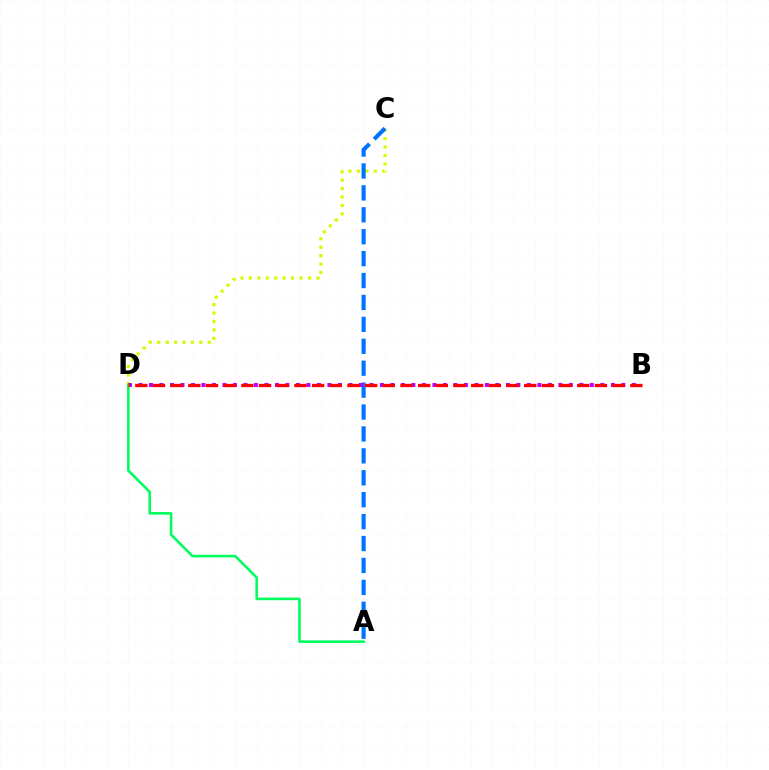{('C', 'D'): [{'color': '#d1ff00', 'line_style': 'dotted', 'thickness': 2.29}], ('A', 'C'): [{'color': '#0074ff', 'line_style': 'dashed', 'thickness': 2.98}], ('B', 'D'): [{'color': '#b900ff', 'line_style': 'dotted', 'thickness': 2.85}, {'color': '#ff0000', 'line_style': 'dashed', 'thickness': 2.4}], ('A', 'D'): [{'color': '#00ff5c', 'line_style': 'solid', 'thickness': 1.87}]}